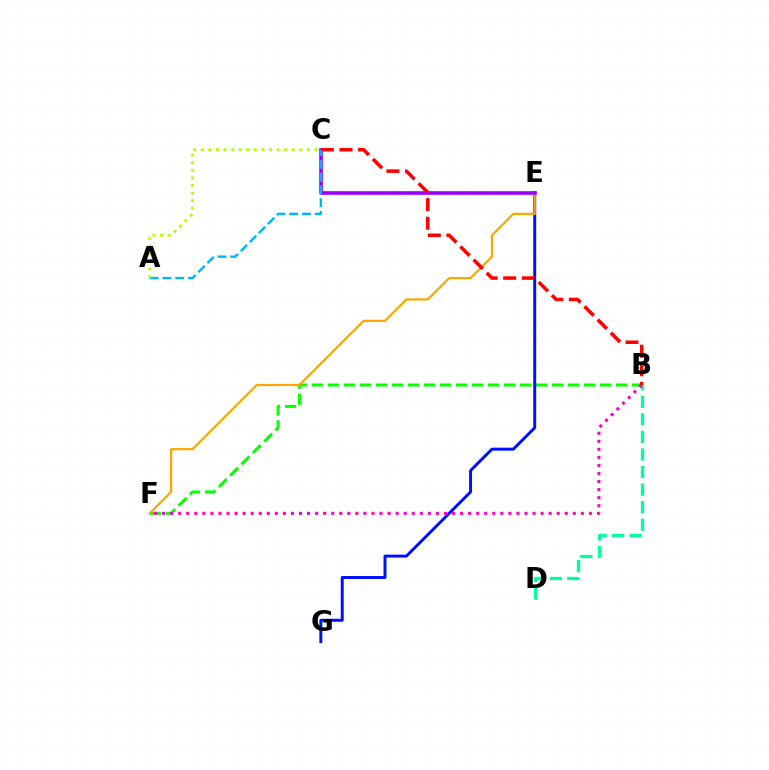{('B', 'F'): [{'color': '#08ff00', 'line_style': 'dashed', 'thickness': 2.18}, {'color': '#ff00bd', 'line_style': 'dotted', 'thickness': 2.19}], ('E', 'G'): [{'color': '#0010ff', 'line_style': 'solid', 'thickness': 2.14}], ('B', 'D'): [{'color': '#00ff9d', 'line_style': 'dashed', 'thickness': 2.39}], ('E', 'F'): [{'color': '#ffa500', 'line_style': 'solid', 'thickness': 1.59}], ('C', 'E'): [{'color': '#9b00ff', 'line_style': 'solid', 'thickness': 2.6}], ('B', 'C'): [{'color': '#ff0000', 'line_style': 'dashed', 'thickness': 2.53}], ('A', 'C'): [{'color': '#00b5ff', 'line_style': 'dashed', 'thickness': 1.74}, {'color': '#b3ff00', 'line_style': 'dotted', 'thickness': 2.06}]}